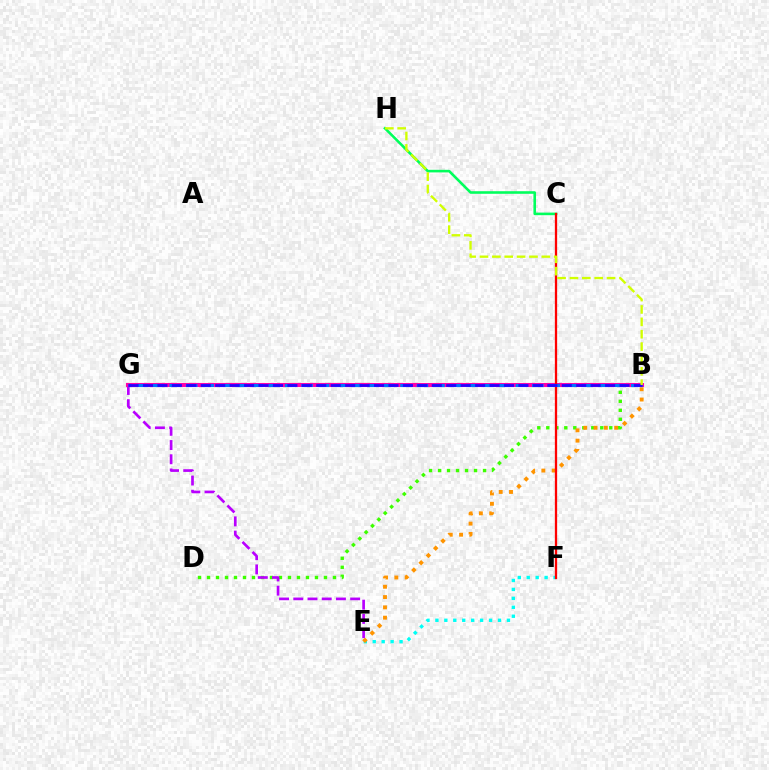{('B', 'D'): [{'color': '#3dff00', 'line_style': 'dotted', 'thickness': 2.44}], ('E', 'F'): [{'color': '#00fff6', 'line_style': 'dotted', 'thickness': 2.43}], ('B', 'E'): [{'color': '#ff9400', 'line_style': 'dotted', 'thickness': 2.8}], ('C', 'H'): [{'color': '#00ff5c', 'line_style': 'solid', 'thickness': 1.86}], ('E', 'G'): [{'color': '#b900ff', 'line_style': 'dashed', 'thickness': 1.93}], ('B', 'G'): [{'color': '#ff00ac', 'line_style': 'solid', 'thickness': 2.93}, {'color': '#0074ff', 'line_style': 'dashed', 'thickness': 2.24}, {'color': '#2500ff', 'line_style': 'dashed', 'thickness': 1.96}], ('C', 'F'): [{'color': '#ff0000', 'line_style': 'solid', 'thickness': 1.65}], ('B', 'H'): [{'color': '#d1ff00', 'line_style': 'dashed', 'thickness': 1.68}]}